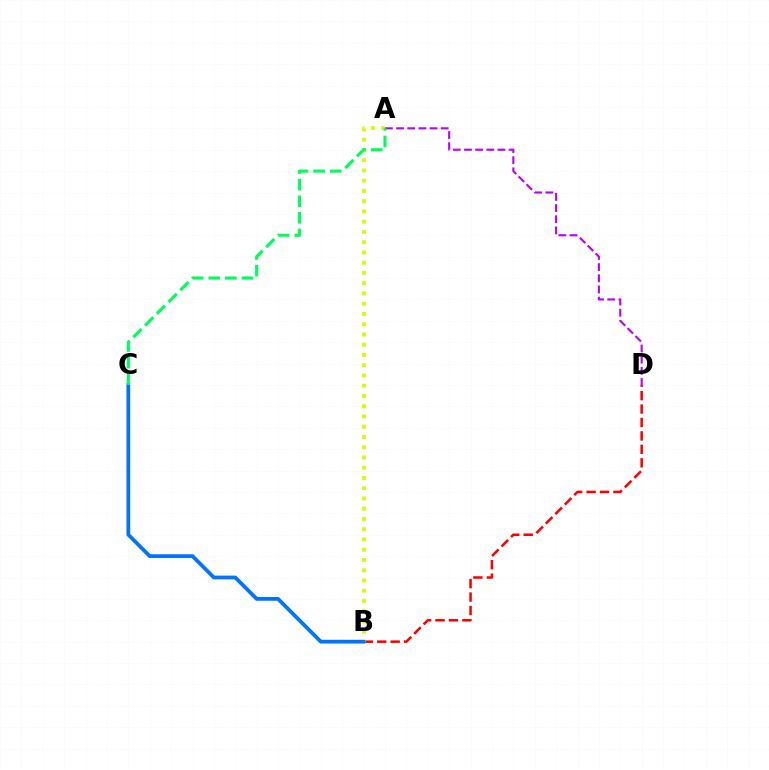{('A', 'D'): [{'color': '#b900ff', 'line_style': 'dashed', 'thickness': 1.52}], ('B', 'D'): [{'color': '#ff0000', 'line_style': 'dashed', 'thickness': 1.83}], ('A', 'B'): [{'color': '#d1ff00', 'line_style': 'dotted', 'thickness': 2.79}], ('B', 'C'): [{'color': '#0074ff', 'line_style': 'solid', 'thickness': 2.71}], ('A', 'C'): [{'color': '#00ff5c', 'line_style': 'dashed', 'thickness': 2.26}]}